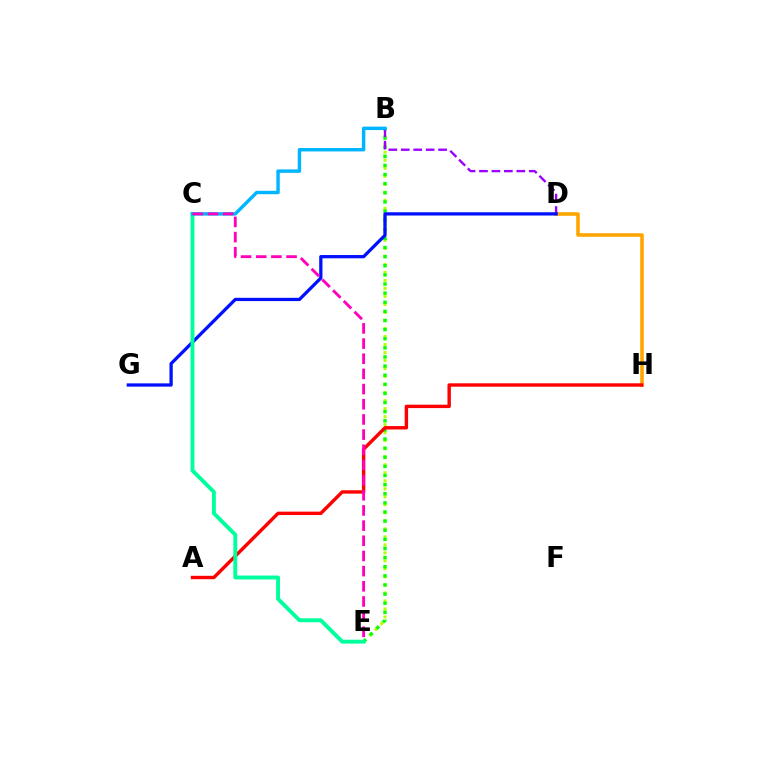{('B', 'E'): [{'color': '#b3ff00', 'line_style': 'dotted', 'thickness': 2.18}, {'color': '#08ff00', 'line_style': 'dotted', 'thickness': 2.48}], ('D', 'H'): [{'color': '#ffa500', 'line_style': 'solid', 'thickness': 2.58}], ('B', 'D'): [{'color': '#9b00ff', 'line_style': 'dashed', 'thickness': 1.69}], ('A', 'H'): [{'color': '#ff0000', 'line_style': 'solid', 'thickness': 2.45}], ('D', 'G'): [{'color': '#0010ff', 'line_style': 'solid', 'thickness': 2.35}], ('C', 'E'): [{'color': '#00ff9d', 'line_style': 'solid', 'thickness': 2.81}, {'color': '#ff00bd', 'line_style': 'dashed', 'thickness': 2.06}], ('B', 'C'): [{'color': '#00b5ff', 'line_style': 'solid', 'thickness': 2.46}]}